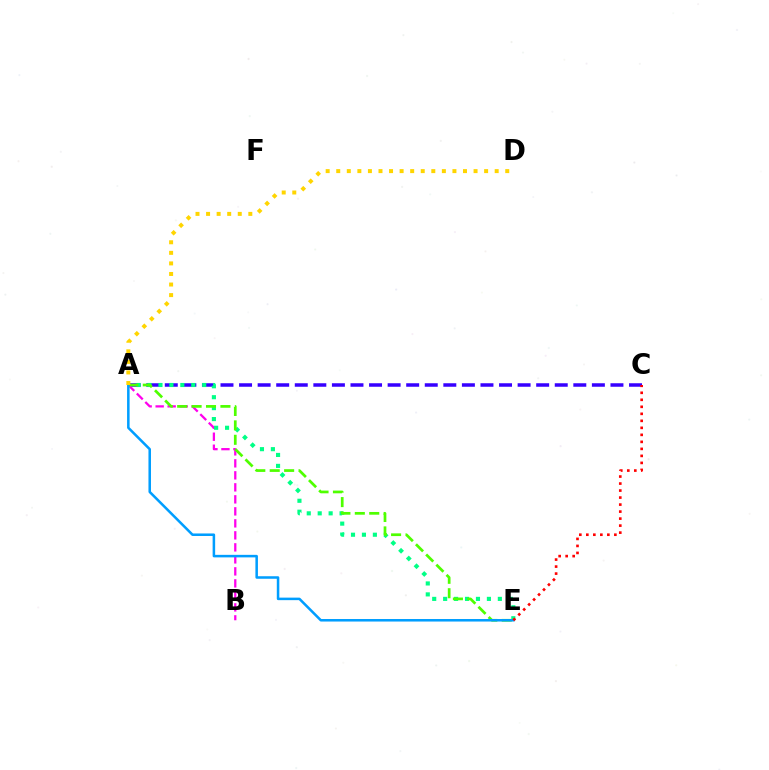{('A', 'C'): [{'color': '#3700ff', 'line_style': 'dashed', 'thickness': 2.52}], ('A', 'B'): [{'color': '#ff00ed', 'line_style': 'dashed', 'thickness': 1.63}], ('A', 'E'): [{'color': '#00ff86', 'line_style': 'dotted', 'thickness': 2.97}, {'color': '#4fff00', 'line_style': 'dashed', 'thickness': 1.96}, {'color': '#009eff', 'line_style': 'solid', 'thickness': 1.82}], ('A', 'D'): [{'color': '#ffd500', 'line_style': 'dotted', 'thickness': 2.87}], ('C', 'E'): [{'color': '#ff0000', 'line_style': 'dotted', 'thickness': 1.9}]}